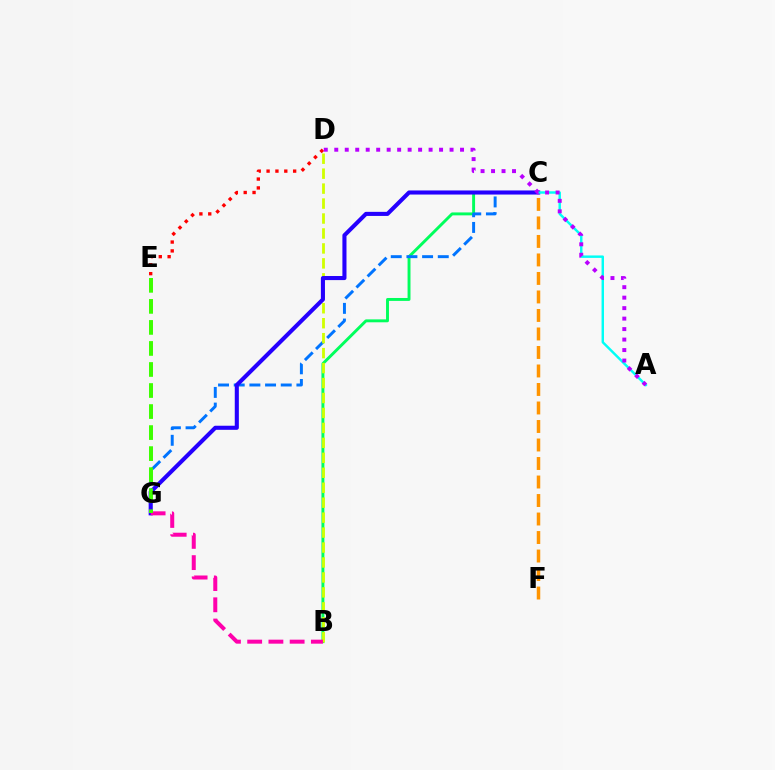{('B', 'C'): [{'color': '#00ff5c', 'line_style': 'solid', 'thickness': 2.1}], ('C', 'G'): [{'color': '#0074ff', 'line_style': 'dashed', 'thickness': 2.13}, {'color': '#2500ff', 'line_style': 'solid', 'thickness': 2.94}], ('D', 'E'): [{'color': '#ff0000', 'line_style': 'dotted', 'thickness': 2.41}], ('B', 'D'): [{'color': '#d1ff00', 'line_style': 'dashed', 'thickness': 2.03}], ('B', 'G'): [{'color': '#ff00ac', 'line_style': 'dashed', 'thickness': 2.88}], ('A', 'C'): [{'color': '#00fff6', 'line_style': 'solid', 'thickness': 1.76}], ('C', 'F'): [{'color': '#ff9400', 'line_style': 'dashed', 'thickness': 2.51}], ('A', 'D'): [{'color': '#b900ff', 'line_style': 'dotted', 'thickness': 2.85}], ('E', 'G'): [{'color': '#3dff00', 'line_style': 'dashed', 'thickness': 2.86}]}